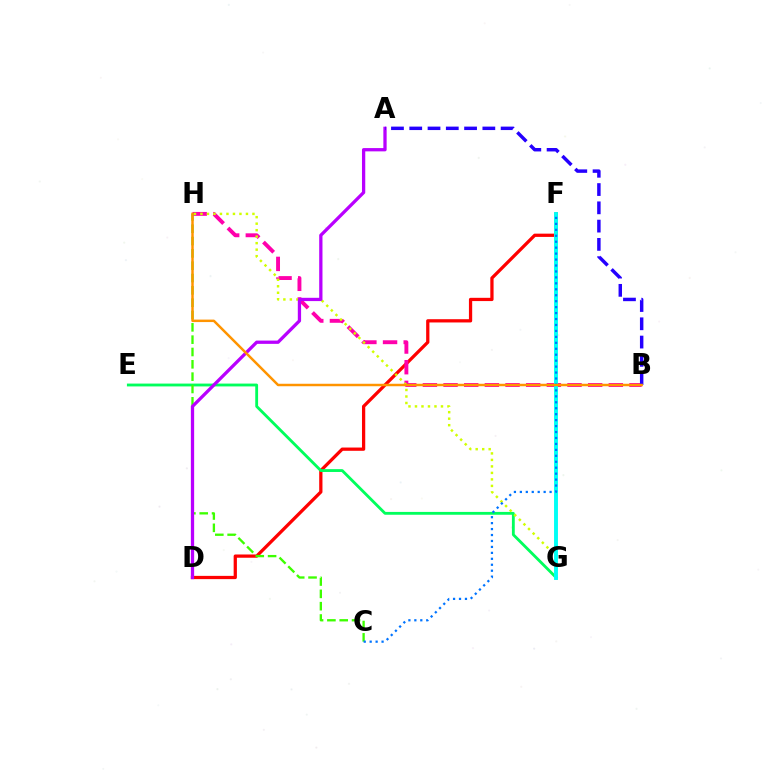{('D', 'F'): [{'color': '#ff0000', 'line_style': 'solid', 'thickness': 2.35}], ('B', 'H'): [{'color': '#ff00ac', 'line_style': 'dashed', 'thickness': 2.81}, {'color': '#ff9400', 'line_style': 'solid', 'thickness': 1.78}], ('E', 'G'): [{'color': '#00ff5c', 'line_style': 'solid', 'thickness': 2.04}], ('C', 'H'): [{'color': '#3dff00', 'line_style': 'dashed', 'thickness': 1.67}], ('G', 'H'): [{'color': '#d1ff00', 'line_style': 'dotted', 'thickness': 1.77}], ('F', 'G'): [{'color': '#00fff6', 'line_style': 'solid', 'thickness': 2.81}], ('A', 'D'): [{'color': '#b900ff', 'line_style': 'solid', 'thickness': 2.36}], ('C', 'F'): [{'color': '#0074ff', 'line_style': 'dotted', 'thickness': 1.62}], ('A', 'B'): [{'color': '#2500ff', 'line_style': 'dashed', 'thickness': 2.48}]}